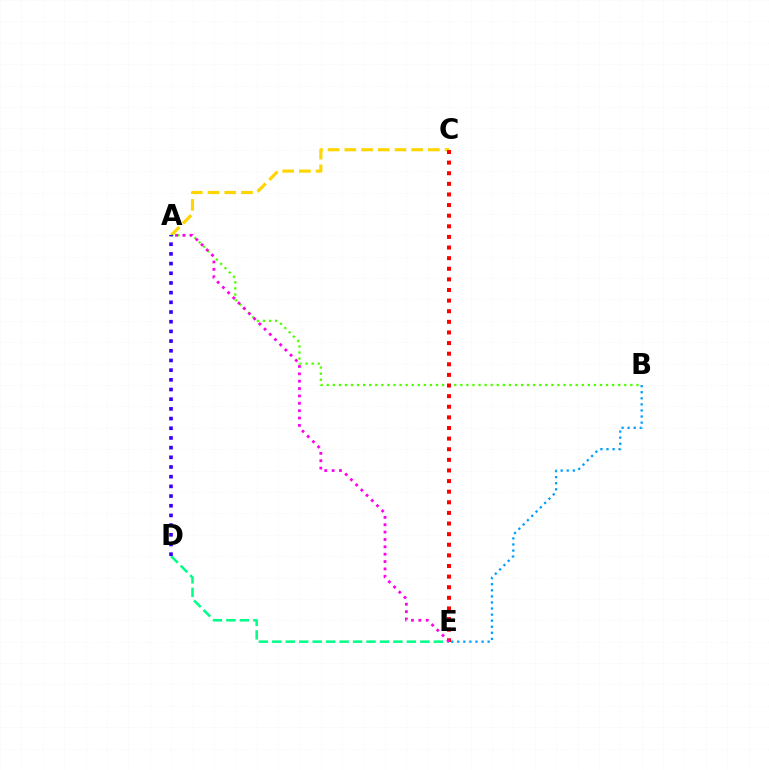{('A', 'C'): [{'color': '#ffd500', 'line_style': 'dashed', 'thickness': 2.27}], ('A', 'B'): [{'color': '#4fff00', 'line_style': 'dotted', 'thickness': 1.65}], ('C', 'E'): [{'color': '#ff0000', 'line_style': 'dotted', 'thickness': 2.88}], ('D', 'E'): [{'color': '#00ff86', 'line_style': 'dashed', 'thickness': 1.83}], ('B', 'E'): [{'color': '#009eff', 'line_style': 'dotted', 'thickness': 1.65}], ('A', 'D'): [{'color': '#3700ff', 'line_style': 'dotted', 'thickness': 2.63}], ('A', 'E'): [{'color': '#ff00ed', 'line_style': 'dotted', 'thickness': 2.0}]}